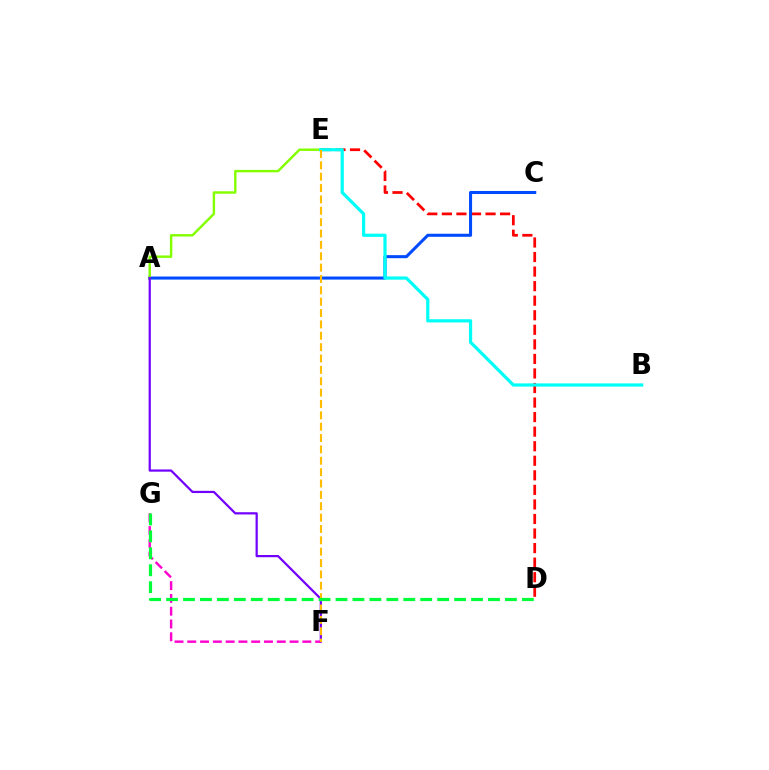{('D', 'E'): [{'color': '#ff0000', 'line_style': 'dashed', 'thickness': 1.98}], ('A', 'C'): [{'color': '#004bff', 'line_style': 'solid', 'thickness': 2.2}], ('A', 'E'): [{'color': '#84ff00', 'line_style': 'solid', 'thickness': 1.75}], ('A', 'F'): [{'color': '#7200ff', 'line_style': 'solid', 'thickness': 1.6}], ('B', 'E'): [{'color': '#00fff6', 'line_style': 'solid', 'thickness': 2.32}], ('F', 'G'): [{'color': '#ff00cf', 'line_style': 'dashed', 'thickness': 1.74}], ('E', 'F'): [{'color': '#ffbd00', 'line_style': 'dashed', 'thickness': 1.54}], ('D', 'G'): [{'color': '#00ff39', 'line_style': 'dashed', 'thickness': 2.3}]}